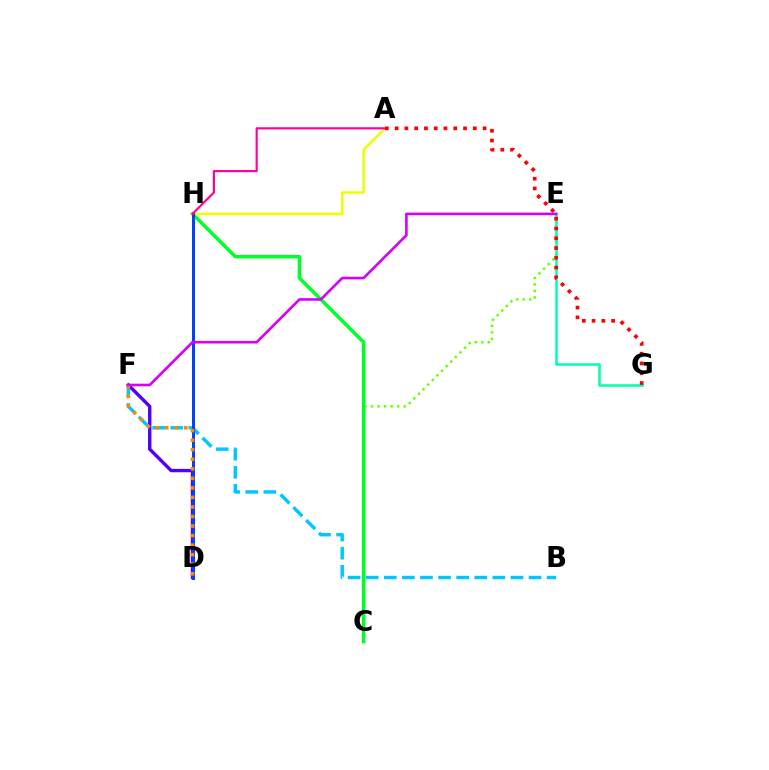{('C', 'E'): [{'color': '#66ff00', 'line_style': 'dotted', 'thickness': 1.77}], ('C', 'H'): [{'color': '#00ff27', 'line_style': 'solid', 'thickness': 2.51}], ('B', 'F'): [{'color': '#00c7ff', 'line_style': 'dashed', 'thickness': 2.46}], ('A', 'H'): [{'color': '#eeff00', 'line_style': 'solid', 'thickness': 1.81}, {'color': '#ff00a0', 'line_style': 'solid', 'thickness': 1.56}], ('D', 'F'): [{'color': '#4f00ff', 'line_style': 'solid', 'thickness': 2.43}, {'color': '#ff8800', 'line_style': 'dotted', 'thickness': 2.59}], ('D', 'H'): [{'color': '#003fff', 'line_style': 'solid', 'thickness': 2.13}], ('E', 'G'): [{'color': '#00ffaf', 'line_style': 'solid', 'thickness': 1.81}], ('A', 'G'): [{'color': '#ff0000', 'line_style': 'dotted', 'thickness': 2.66}], ('E', 'F'): [{'color': '#d600ff', 'line_style': 'solid', 'thickness': 1.89}]}